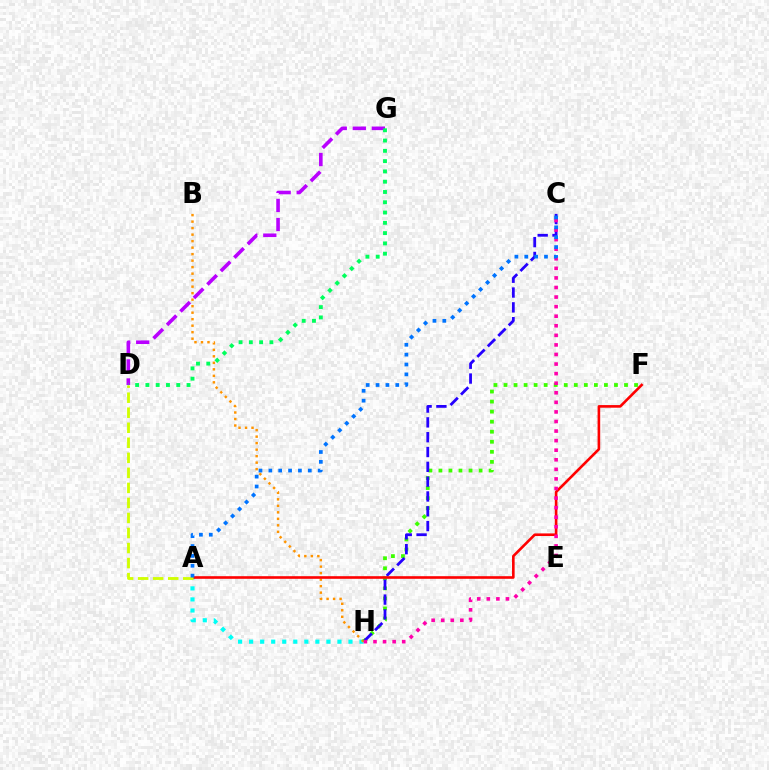{('A', 'H'): [{'color': '#00fff6', 'line_style': 'dotted', 'thickness': 3.0}], ('B', 'H'): [{'color': '#ff9400', 'line_style': 'dotted', 'thickness': 1.77}], ('D', 'G'): [{'color': '#b900ff', 'line_style': 'dashed', 'thickness': 2.59}, {'color': '#00ff5c', 'line_style': 'dotted', 'thickness': 2.79}], ('F', 'H'): [{'color': '#3dff00', 'line_style': 'dotted', 'thickness': 2.73}], ('C', 'H'): [{'color': '#2500ff', 'line_style': 'dashed', 'thickness': 2.01}, {'color': '#ff00ac', 'line_style': 'dotted', 'thickness': 2.6}], ('A', 'F'): [{'color': '#ff0000', 'line_style': 'solid', 'thickness': 1.88}], ('A', 'D'): [{'color': '#d1ff00', 'line_style': 'dashed', 'thickness': 2.04}], ('A', 'C'): [{'color': '#0074ff', 'line_style': 'dotted', 'thickness': 2.68}]}